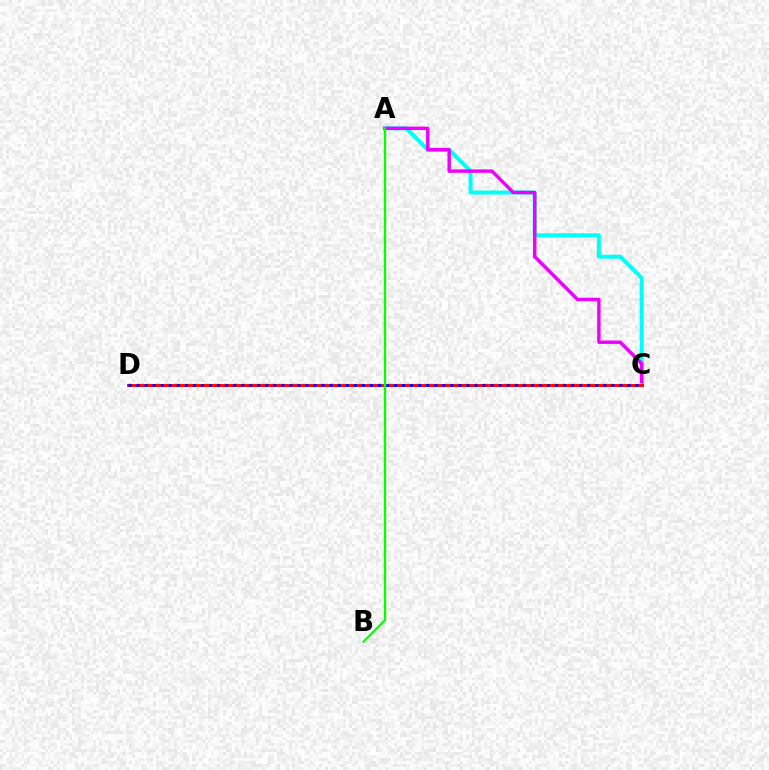{('A', 'C'): [{'color': '#00fff6', 'line_style': 'solid', 'thickness': 2.87}, {'color': '#ee00ff', 'line_style': 'solid', 'thickness': 2.47}], ('C', 'D'): [{'color': '#fcf500', 'line_style': 'dotted', 'thickness': 2.62}, {'color': '#ff0000', 'line_style': 'solid', 'thickness': 2.06}, {'color': '#0010ff', 'line_style': 'dotted', 'thickness': 2.19}], ('A', 'B'): [{'color': '#08ff00', 'line_style': 'solid', 'thickness': 1.69}]}